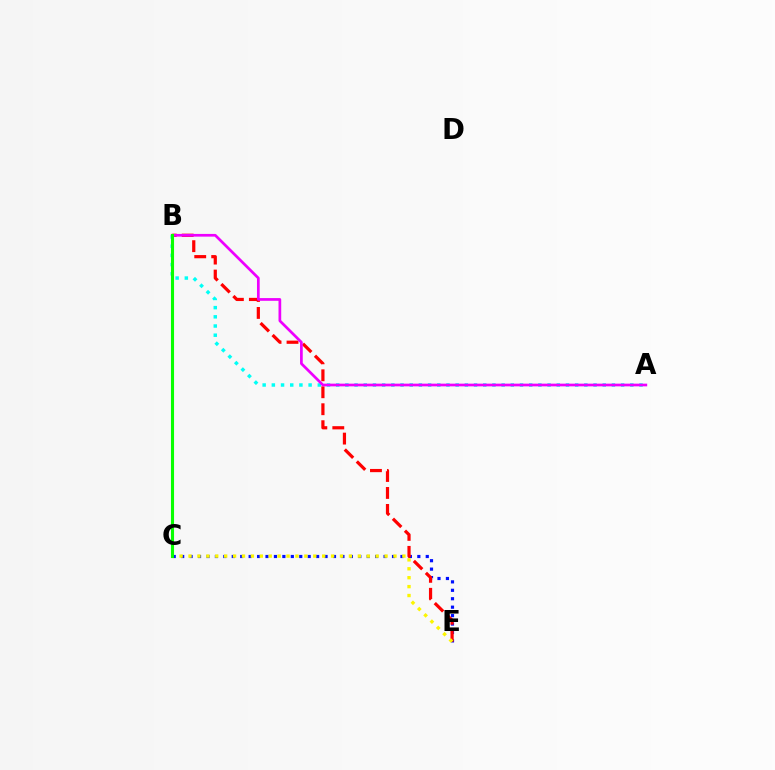{('A', 'B'): [{'color': '#00fff6', 'line_style': 'dotted', 'thickness': 2.5}, {'color': '#ee00ff', 'line_style': 'solid', 'thickness': 1.95}], ('C', 'E'): [{'color': '#0010ff', 'line_style': 'dotted', 'thickness': 2.29}, {'color': '#fcf500', 'line_style': 'dotted', 'thickness': 2.42}], ('B', 'E'): [{'color': '#ff0000', 'line_style': 'dashed', 'thickness': 2.3}], ('B', 'C'): [{'color': '#08ff00', 'line_style': 'solid', 'thickness': 2.23}]}